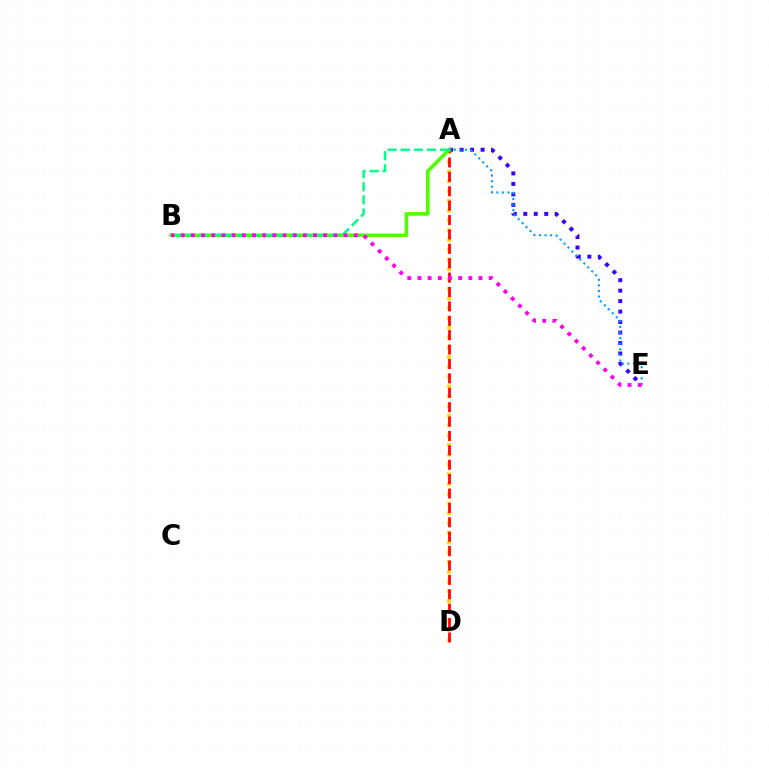{('A', 'E'): [{'color': '#3700ff', 'line_style': 'dotted', 'thickness': 2.85}, {'color': '#009eff', 'line_style': 'dotted', 'thickness': 1.52}], ('A', 'D'): [{'color': '#ffd500', 'line_style': 'dotted', 'thickness': 2.65}, {'color': '#ff0000', 'line_style': 'dashed', 'thickness': 1.96}], ('A', 'B'): [{'color': '#4fff00', 'line_style': 'solid', 'thickness': 2.57}, {'color': '#00ff86', 'line_style': 'dashed', 'thickness': 1.78}], ('B', 'E'): [{'color': '#ff00ed', 'line_style': 'dotted', 'thickness': 2.77}]}